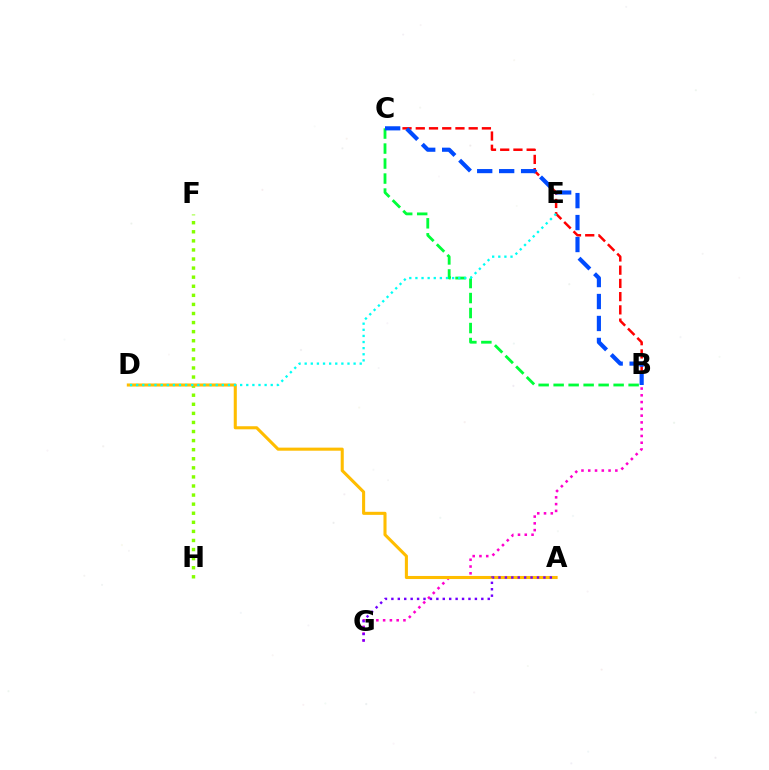{('F', 'H'): [{'color': '#84ff00', 'line_style': 'dotted', 'thickness': 2.47}], ('B', 'G'): [{'color': '#ff00cf', 'line_style': 'dotted', 'thickness': 1.84}], ('A', 'D'): [{'color': '#ffbd00', 'line_style': 'solid', 'thickness': 2.21}], ('A', 'G'): [{'color': '#7200ff', 'line_style': 'dotted', 'thickness': 1.75}], ('B', 'C'): [{'color': '#00ff39', 'line_style': 'dashed', 'thickness': 2.04}, {'color': '#ff0000', 'line_style': 'dashed', 'thickness': 1.8}, {'color': '#004bff', 'line_style': 'dashed', 'thickness': 2.98}], ('D', 'E'): [{'color': '#00fff6', 'line_style': 'dotted', 'thickness': 1.66}]}